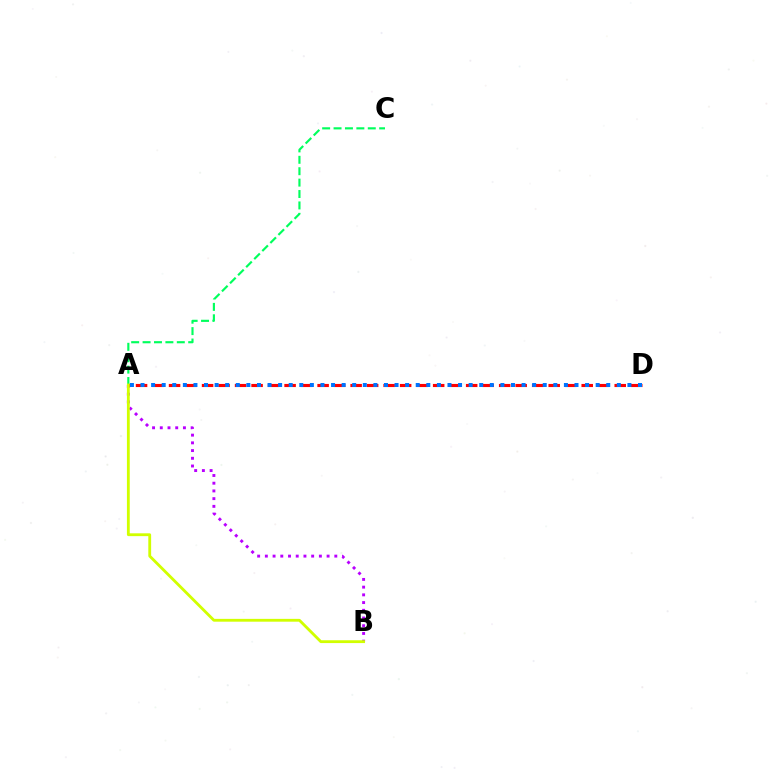{('A', 'B'): [{'color': '#b900ff', 'line_style': 'dotted', 'thickness': 2.1}, {'color': '#d1ff00', 'line_style': 'solid', 'thickness': 2.03}], ('A', 'C'): [{'color': '#00ff5c', 'line_style': 'dashed', 'thickness': 1.55}], ('A', 'D'): [{'color': '#ff0000', 'line_style': 'dashed', 'thickness': 2.24}, {'color': '#0074ff', 'line_style': 'dotted', 'thickness': 2.88}]}